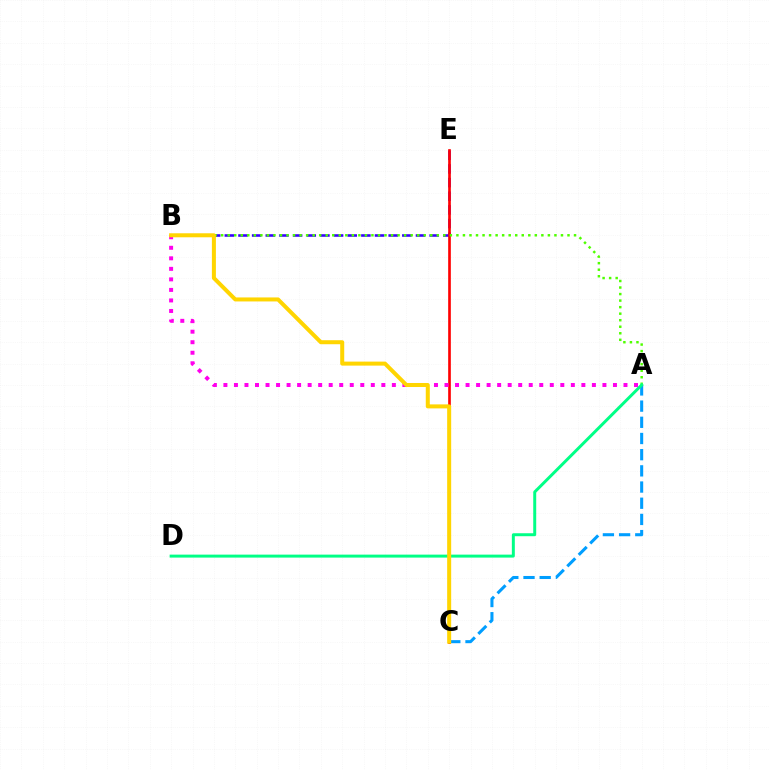{('B', 'E'): [{'color': '#3700ff', 'line_style': 'dashed', 'thickness': 1.85}], ('A', 'C'): [{'color': '#009eff', 'line_style': 'dashed', 'thickness': 2.2}], ('C', 'E'): [{'color': '#ff0000', 'line_style': 'solid', 'thickness': 1.91}], ('A', 'B'): [{'color': '#4fff00', 'line_style': 'dotted', 'thickness': 1.78}, {'color': '#ff00ed', 'line_style': 'dotted', 'thickness': 2.86}], ('A', 'D'): [{'color': '#00ff86', 'line_style': 'solid', 'thickness': 2.14}], ('B', 'C'): [{'color': '#ffd500', 'line_style': 'solid', 'thickness': 2.89}]}